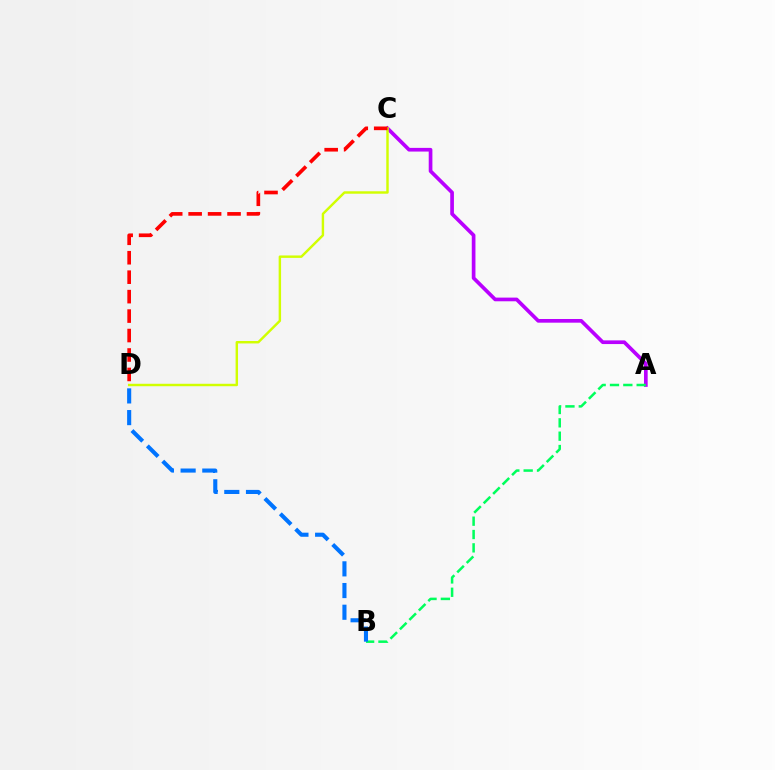{('A', 'C'): [{'color': '#b900ff', 'line_style': 'solid', 'thickness': 2.65}], ('A', 'B'): [{'color': '#00ff5c', 'line_style': 'dashed', 'thickness': 1.81}], ('C', 'D'): [{'color': '#d1ff00', 'line_style': 'solid', 'thickness': 1.75}, {'color': '#ff0000', 'line_style': 'dashed', 'thickness': 2.64}], ('B', 'D'): [{'color': '#0074ff', 'line_style': 'dashed', 'thickness': 2.95}]}